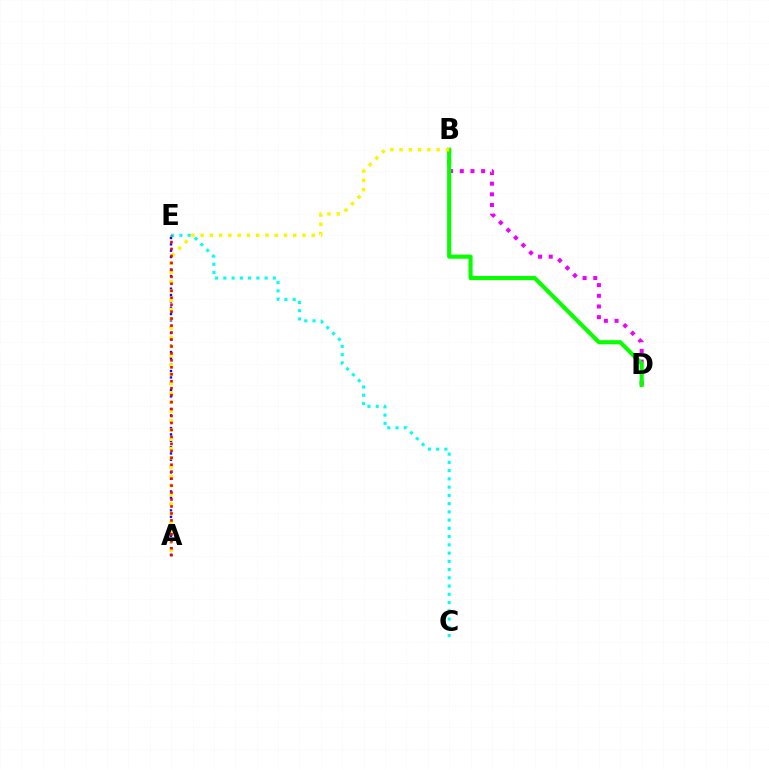{('A', 'E'): [{'color': '#0010ff', 'line_style': 'dotted', 'thickness': 1.72}, {'color': '#ff0000', 'line_style': 'dotted', 'thickness': 1.89}], ('B', 'D'): [{'color': '#ee00ff', 'line_style': 'dotted', 'thickness': 2.9}, {'color': '#08ff00', 'line_style': 'solid', 'thickness': 2.96}], ('C', 'E'): [{'color': '#00fff6', 'line_style': 'dotted', 'thickness': 2.24}], ('A', 'B'): [{'color': '#fcf500', 'line_style': 'dotted', 'thickness': 2.52}]}